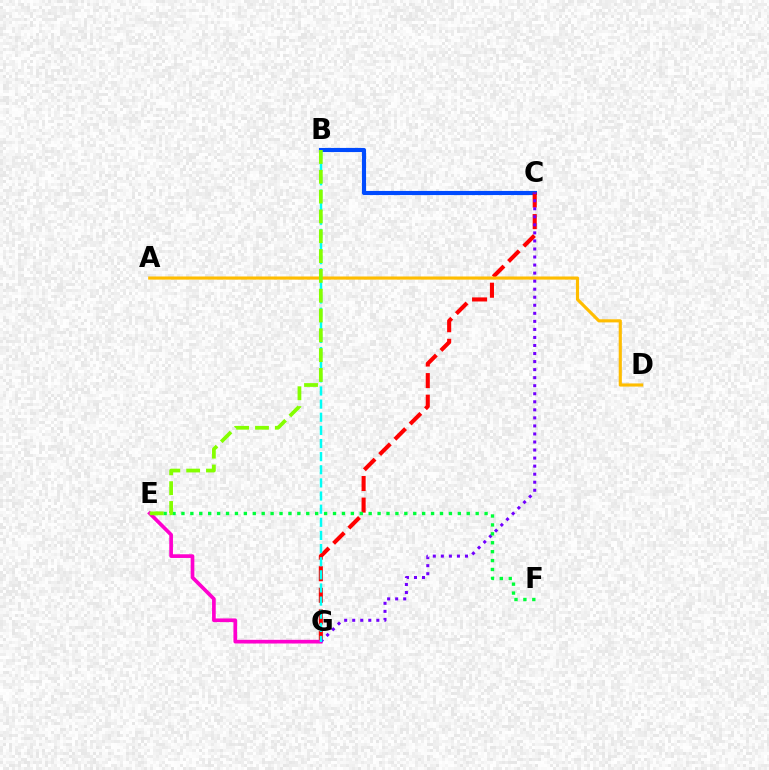{('B', 'C'): [{'color': '#004bff', 'line_style': 'solid', 'thickness': 2.97}], ('C', 'G'): [{'color': '#ff0000', 'line_style': 'dashed', 'thickness': 2.93}, {'color': '#7200ff', 'line_style': 'dotted', 'thickness': 2.19}], ('E', 'G'): [{'color': '#ff00cf', 'line_style': 'solid', 'thickness': 2.65}], ('A', 'D'): [{'color': '#ffbd00', 'line_style': 'solid', 'thickness': 2.26}], ('E', 'F'): [{'color': '#00ff39', 'line_style': 'dotted', 'thickness': 2.42}], ('B', 'G'): [{'color': '#00fff6', 'line_style': 'dashed', 'thickness': 1.78}], ('B', 'E'): [{'color': '#84ff00', 'line_style': 'dashed', 'thickness': 2.69}]}